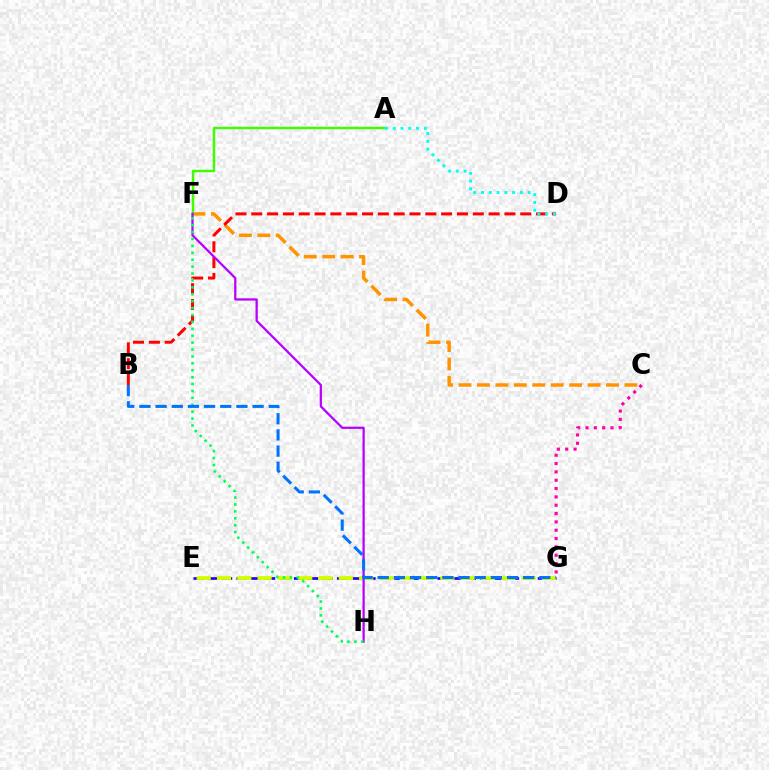{('C', 'F'): [{'color': '#ff9400', 'line_style': 'dashed', 'thickness': 2.5}], ('E', 'G'): [{'color': '#2500ff', 'line_style': 'dashed', 'thickness': 1.95}, {'color': '#d1ff00', 'line_style': 'dashed', 'thickness': 2.76}], ('C', 'G'): [{'color': '#ff00ac', 'line_style': 'dotted', 'thickness': 2.26}], ('B', 'D'): [{'color': '#ff0000', 'line_style': 'dashed', 'thickness': 2.15}], ('A', 'F'): [{'color': '#3dff00', 'line_style': 'solid', 'thickness': 1.75}], ('A', 'D'): [{'color': '#00fff6', 'line_style': 'dotted', 'thickness': 2.11}], ('F', 'H'): [{'color': '#b900ff', 'line_style': 'solid', 'thickness': 1.62}, {'color': '#00ff5c', 'line_style': 'dotted', 'thickness': 1.88}], ('B', 'G'): [{'color': '#0074ff', 'line_style': 'dashed', 'thickness': 2.2}]}